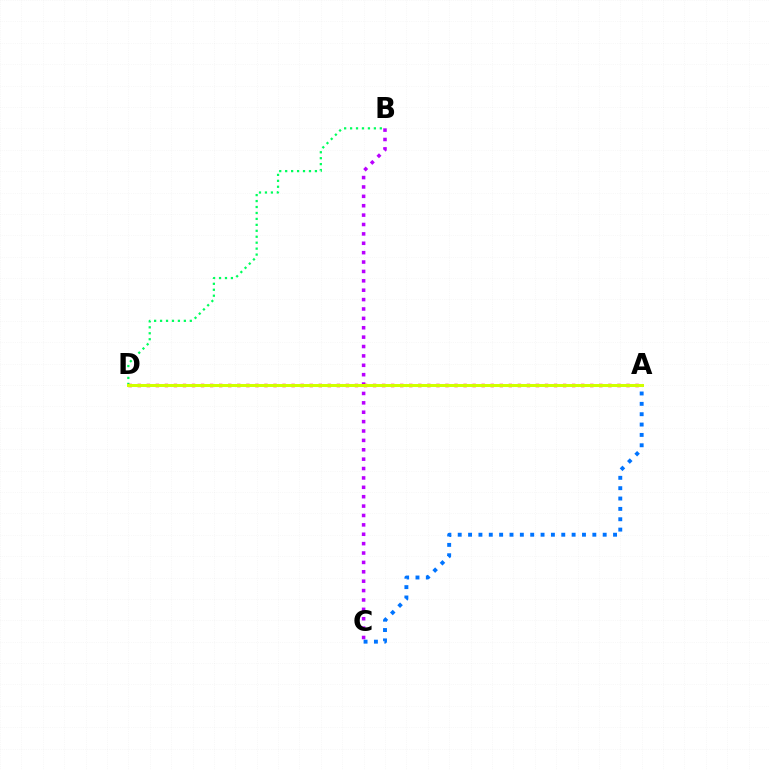{('B', 'D'): [{'color': '#00ff5c', 'line_style': 'dotted', 'thickness': 1.62}], ('B', 'C'): [{'color': '#b900ff', 'line_style': 'dotted', 'thickness': 2.55}], ('A', 'D'): [{'color': '#ff0000', 'line_style': 'dotted', 'thickness': 2.46}, {'color': '#d1ff00', 'line_style': 'solid', 'thickness': 2.16}], ('A', 'C'): [{'color': '#0074ff', 'line_style': 'dotted', 'thickness': 2.81}]}